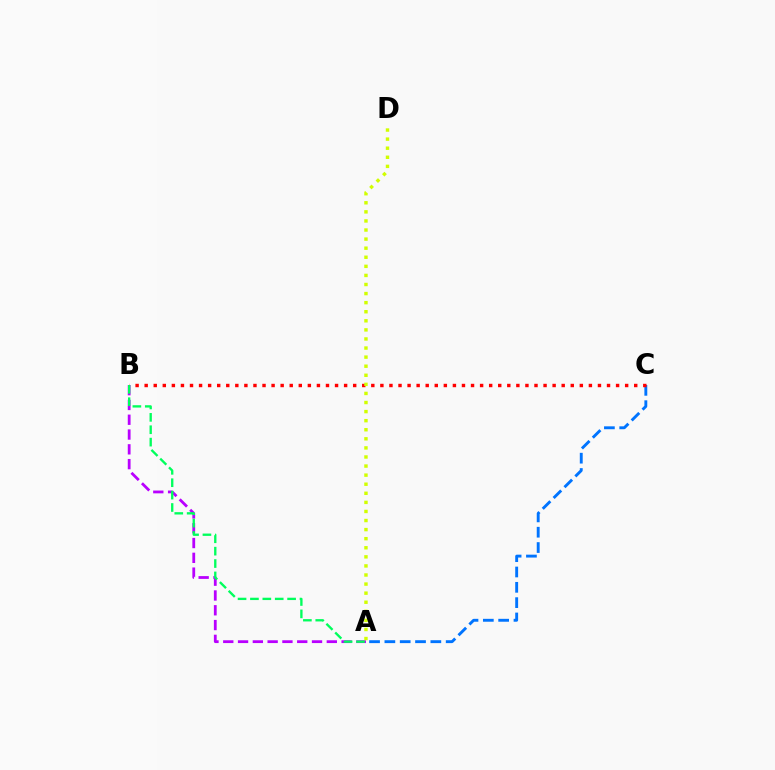{('A', 'C'): [{'color': '#0074ff', 'line_style': 'dashed', 'thickness': 2.08}], ('A', 'B'): [{'color': '#b900ff', 'line_style': 'dashed', 'thickness': 2.01}, {'color': '#00ff5c', 'line_style': 'dashed', 'thickness': 1.68}], ('B', 'C'): [{'color': '#ff0000', 'line_style': 'dotted', 'thickness': 2.46}], ('A', 'D'): [{'color': '#d1ff00', 'line_style': 'dotted', 'thickness': 2.47}]}